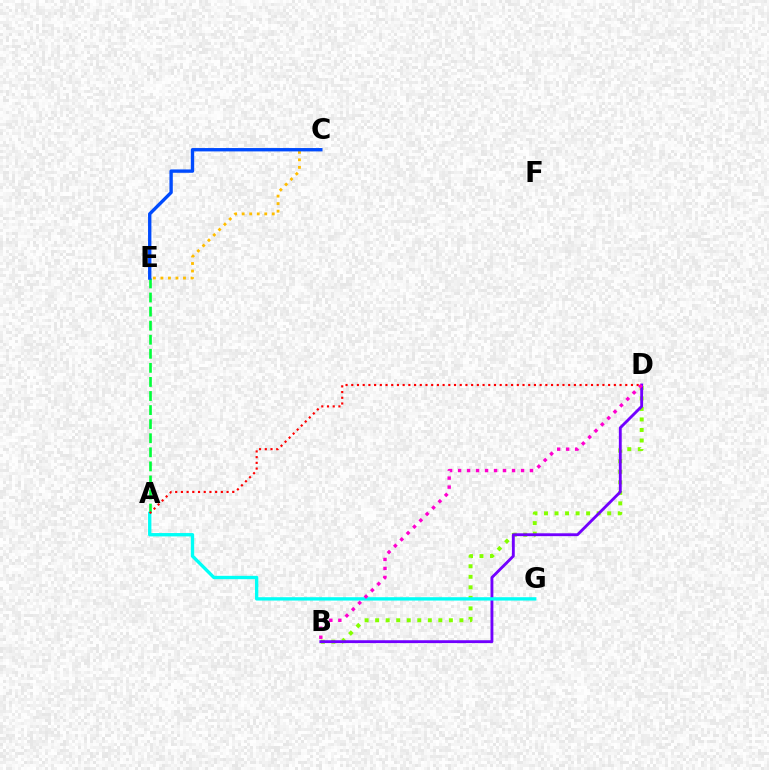{('A', 'E'): [{'color': '#00ff39', 'line_style': 'dashed', 'thickness': 1.91}], ('B', 'D'): [{'color': '#84ff00', 'line_style': 'dotted', 'thickness': 2.86}, {'color': '#7200ff', 'line_style': 'solid', 'thickness': 2.06}, {'color': '#ff00cf', 'line_style': 'dotted', 'thickness': 2.44}], ('C', 'E'): [{'color': '#ffbd00', 'line_style': 'dotted', 'thickness': 2.04}, {'color': '#004bff', 'line_style': 'solid', 'thickness': 2.42}], ('A', 'G'): [{'color': '#00fff6', 'line_style': 'solid', 'thickness': 2.41}], ('A', 'D'): [{'color': '#ff0000', 'line_style': 'dotted', 'thickness': 1.55}]}